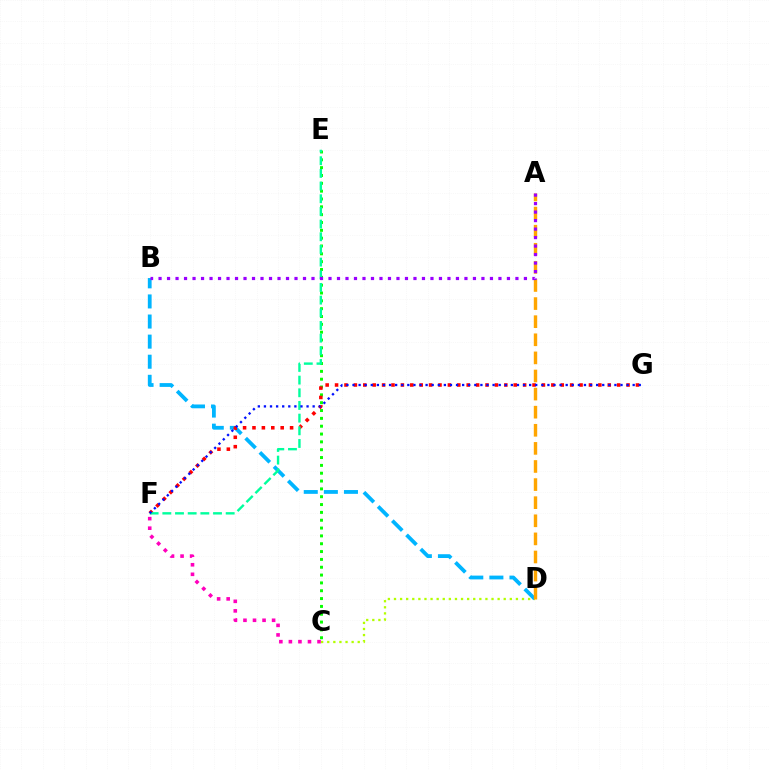{('B', 'D'): [{'color': '#00b5ff', 'line_style': 'dashed', 'thickness': 2.73}], ('C', 'E'): [{'color': '#08ff00', 'line_style': 'dotted', 'thickness': 2.13}], ('F', 'G'): [{'color': '#ff0000', 'line_style': 'dotted', 'thickness': 2.55}, {'color': '#0010ff', 'line_style': 'dotted', 'thickness': 1.65}], ('C', 'D'): [{'color': '#b3ff00', 'line_style': 'dotted', 'thickness': 1.66}], ('A', 'D'): [{'color': '#ffa500', 'line_style': 'dashed', 'thickness': 2.46}], ('E', 'F'): [{'color': '#00ff9d', 'line_style': 'dashed', 'thickness': 1.72}], ('C', 'F'): [{'color': '#ff00bd', 'line_style': 'dotted', 'thickness': 2.59}], ('A', 'B'): [{'color': '#9b00ff', 'line_style': 'dotted', 'thickness': 2.31}]}